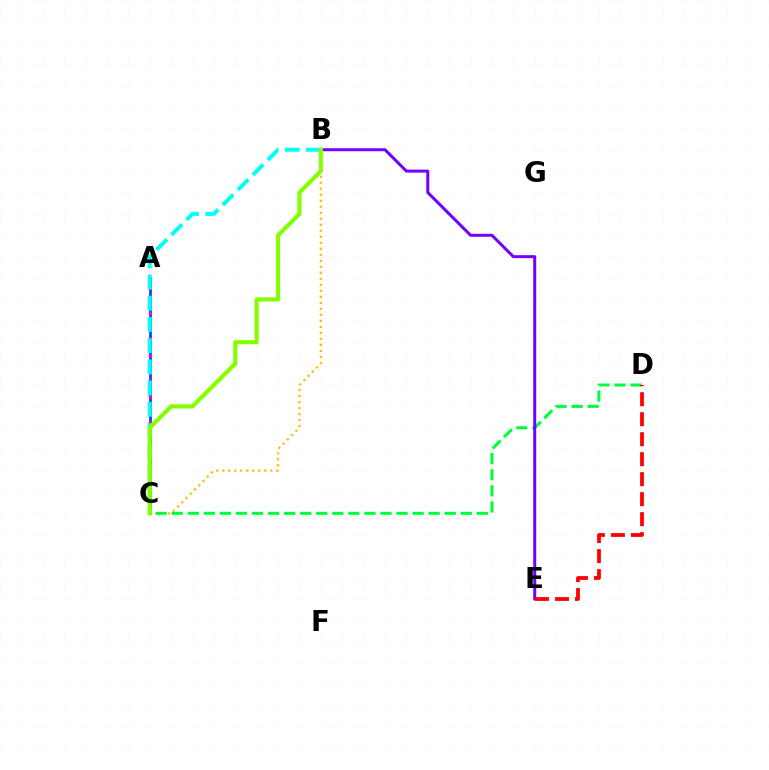{('A', 'C'): [{'color': '#004bff', 'line_style': 'solid', 'thickness': 2.01}, {'color': '#ff00cf', 'line_style': 'dotted', 'thickness': 2.28}], ('B', 'C'): [{'color': '#ffbd00', 'line_style': 'dotted', 'thickness': 1.63}, {'color': '#00fff6', 'line_style': 'dashed', 'thickness': 2.88}, {'color': '#84ff00', 'line_style': 'solid', 'thickness': 3.0}], ('C', 'D'): [{'color': '#00ff39', 'line_style': 'dashed', 'thickness': 2.18}], ('B', 'E'): [{'color': '#7200ff', 'line_style': 'solid', 'thickness': 2.15}], ('D', 'E'): [{'color': '#ff0000', 'line_style': 'dashed', 'thickness': 2.72}]}